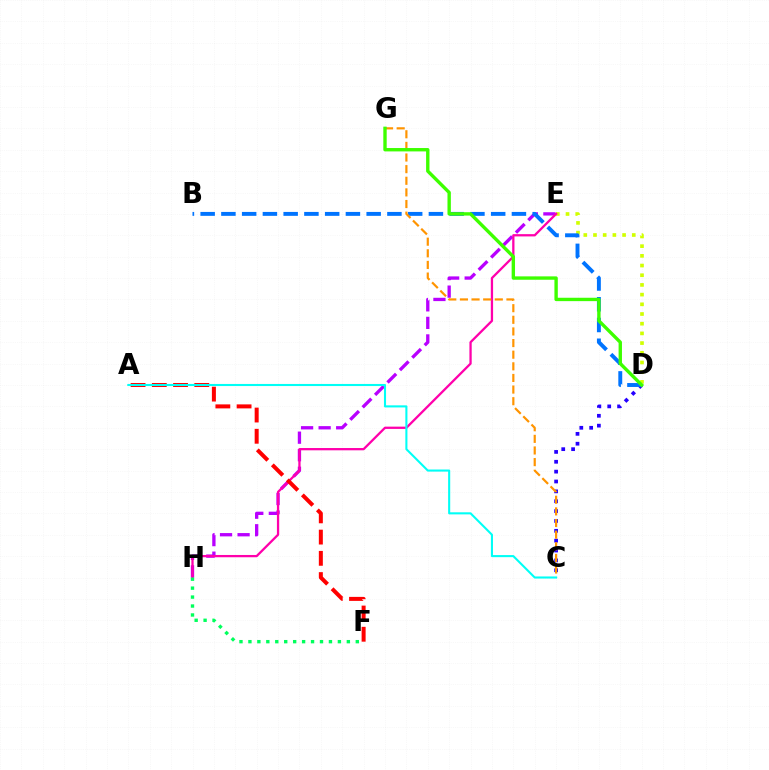{('E', 'H'): [{'color': '#b900ff', 'line_style': 'dashed', 'thickness': 2.38}, {'color': '#ff00ac', 'line_style': 'solid', 'thickness': 1.64}], ('D', 'E'): [{'color': '#d1ff00', 'line_style': 'dotted', 'thickness': 2.63}], ('F', 'H'): [{'color': '#00ff5c', 'line_style': 'dotted', 'thickness': 2.43}], ('C', 'D'): [{'color': '#2500ff', 'line_style': 'dotted', 'thickness': 2.68}], ('B', 'D'): [{'color': '#0074ff', 'line_style': 'dashed', 'thickness': 2.82}], ('A', 'F'): [{'color': '#ff0000', 'line_style': 'dashed', 'thickness': 2.88}], ('C', 'G'): [{'color': '#ff9400', 'line_style': 'dashed', 'thickness': 1.58}], ('D', 'G'): [{'color': '#3dff00', 'line_style': 'solid', 'thickness': 2.43}], ('A', 'C'): [{'color': '#00fff6', 'line_style': 'solid', 'thickness': 1.5}]}